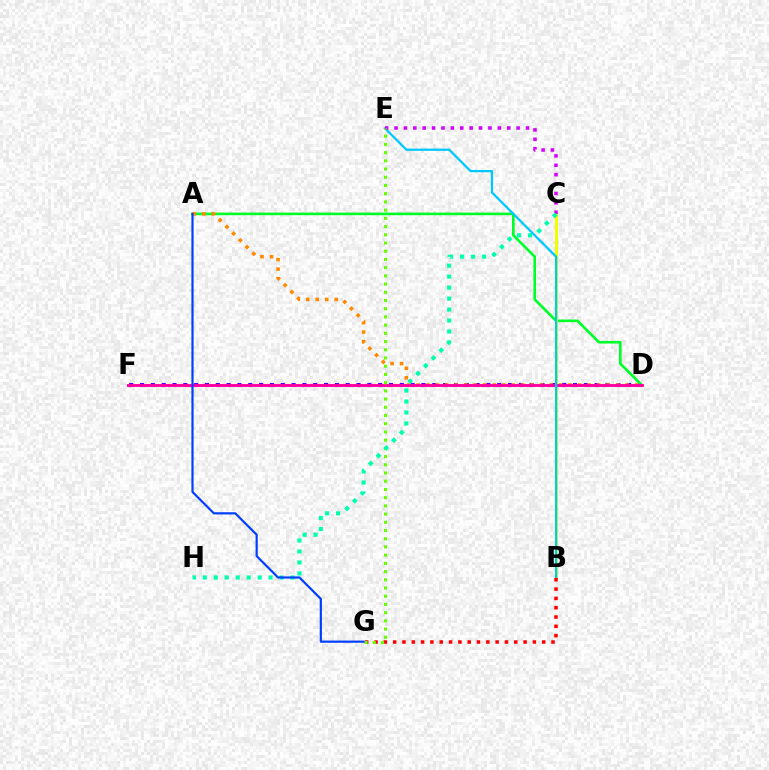{('D', 'F'): [{'color': '#4f00ff', 'line_style': 'dotted', 'thickness': 2.94}, {'color': '#ff00a0', 'line_style': 'solid', 'thickness': 2.08}], ('A', 'D'): [{'color': '#00ff27', 'line_style': 'solid', 'thickness': 1.9}, {'color': '#ff8800', 'line_style': 'dotted', 'thickness': 2.58}], ('B', 'C'): [{'color': '#eeff00', 'line_style': 'solid', 'thickness': 2.2}], ('B', 'E'): [{'color': '#00c7ff', 'line_style': 'solid', 'thickness': 1.61}], ('C', 'E'): [{'color': '#d600ff', 'line_style': 'dotted', 'thickness': 2.55}], ('B', 'G'): [{'color': '#ff0000', 'line_style': 'dotted', 'thickness': 2.53}], ('E', 'G'): [{'color': '#66ff00', 'line_style': 'dotted', 'thickness': 2.23}], ('C', 'H'): [{'color': '#00ffaf', 'line_style': 'dotted', 'thickness': 2.98}], ('A', 'G'): [{'color': '#003fff', 'line_style': 'solid', 'thickness': 1.58}]}